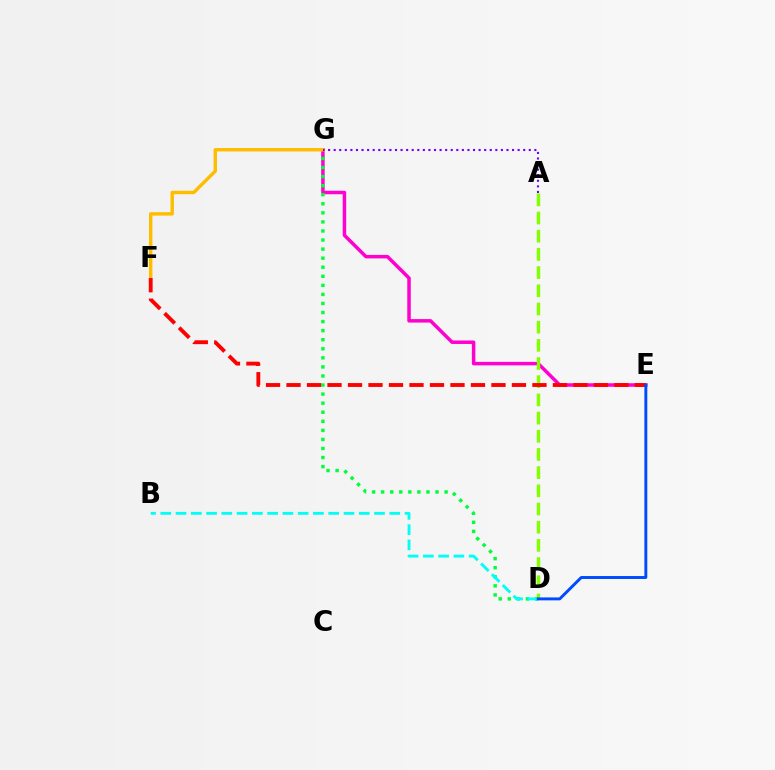{('E', 'G'): [{'color': '#ff00cf', 'line_style': 'solid', 'thickness': 2.51}], ('D', 'G'): [{'color': '#00ff39', 'line_style': 'dotted', 'thickness': 2.46}], ('A', 'D'): [{'color': '#84ff00', 'line_style': 'dashed', 'thickness': 2.47}], ('F', 'G'): [{'color': '#ffbd00', 'line_style': 'solid', 'thickness': 2.46}], ('E', 'F'): [{'color': '#ff0000', 'line_style': 'dashed', 'thickness': 2.78}], ('B', 'D'): [{'color': '#00fff6', 'line_style': 'dashed', 'thickness': 2.07}], ('D', 'E'): [{'color': '#004bff', 'line_style': 'solid', 'thickness': 2.11}], ('A', 'G'): [{'color': '#7200ff', 'line_style': 'dotted', 'thickness': 1.51}]}